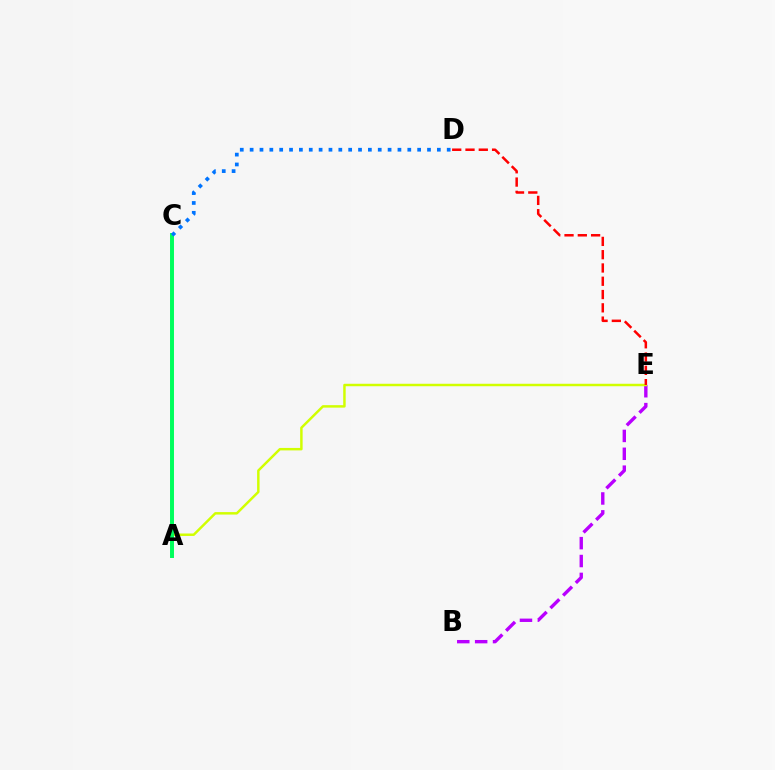{('B', 'E'): [{'color': '#b900ff', 'line_style': 'dashed', 'thickness': 2.43}], ('A', 'E'): [{'color': '#d1ff00', 'line_style': 'solid', 'thickness': 1.77}], ('A', 'C'): [{'color': '#00ff5c', 'line_style': 'solid', 'thickness': 2.85}], ('C', 'D'): [{'color': '#0074ff', 'line_style': 'dotted', 'thickness': 2.68}], ('D', 'E'): [{'color': '#ff0000', 'line_style': 'dashed', 'thickness': 1.8}]}